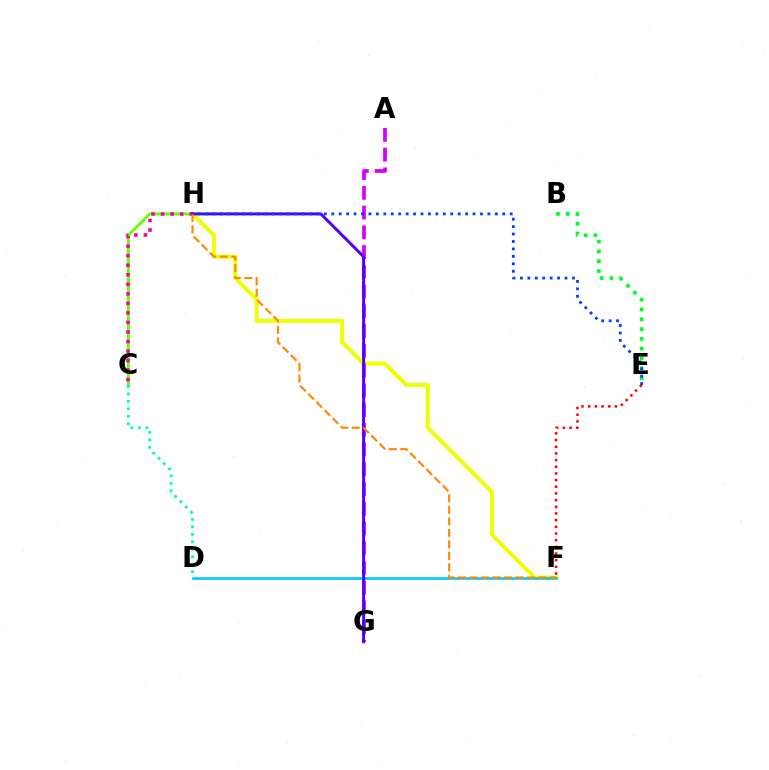{('F', 'H'): [{'color': '#eeff00', 'line_style': 'solid', 'thickness': 2.84}, {'color': '#ff8800', 'line_style': 'dashed', 'thickness': 1.56}], ('D', 'F'): [{'color': '#00c7ff', 'line_style': 'solid', 'thickness': 1.87}], ('B', 'E'): [{'color': '#00ff27', 'line_style': 'dotted', 'thickness': 2.67}], ('C', 'H'): [{'color': '#66ff00', 'line_style': 'solid', 'thickness': 2.06}, {'color': '#ff00a0', 'line_style': 'dotted', 'thickness': 2.59}], ('A', 'G'): [{'color': '#d600ff', 'line_style': 'dashed', 'thickness': 2.68}], ('E', 'F'): [{'color': '#ff0000', 'line_style': 'dotted', 'thickness': 1.81}], ('G', 'H'): [{'color': '#4f00ff', 'line_style': 'solid', 'thickness': 2.13}], ('C', 'D'): [{'color': '#00ffaf', 'line_style': 'dotted', 'thickness': 2.03}], ('E', 'H'): [{'color': '#003fff', 'line_style': 'dotted', 'thickness': 2.02}]}